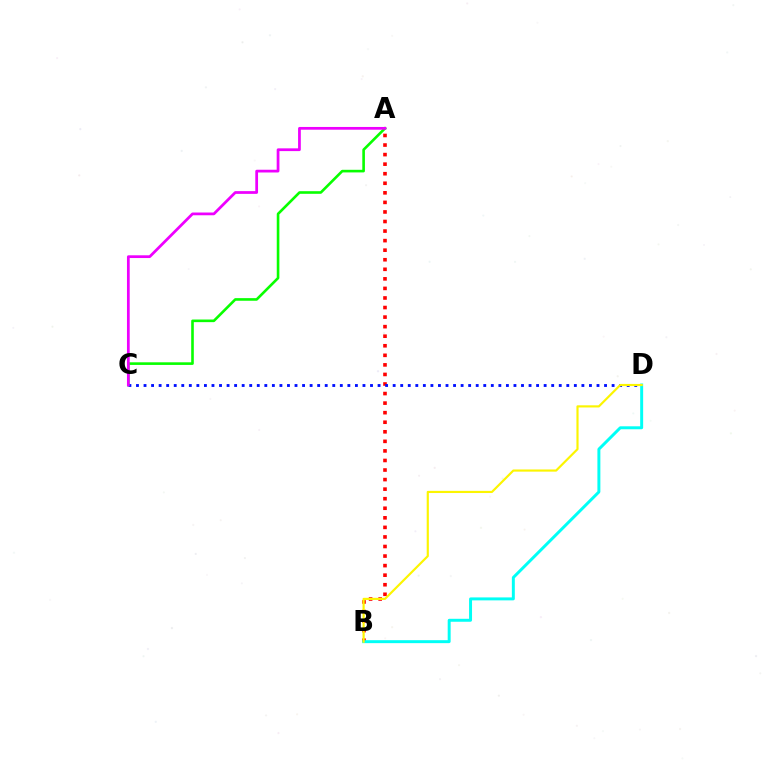{('A', 'B'): [{'color': '#ff0000', 'line_style': 'dotted', 'thickness': 2.6}], ('A', 'C'): [{'color': '#08ff00', 'line_style': 'solid', 'thickness': 1.89}, {'color': '#ee00ff', 'line_style': 'solid', 'thickness': 1.98}], ('C', 'D'): [{'color': '#0010ff', 'line_style': 'dotted', 'thickness': 2.05}], ('B', 'D'): [{'color': '#00fff6', 'line_style': 'solid', 'thickness': 2.13}, {'color': '#fcf500', 'line_style': 'solid', 'thickness': 1.56}]}